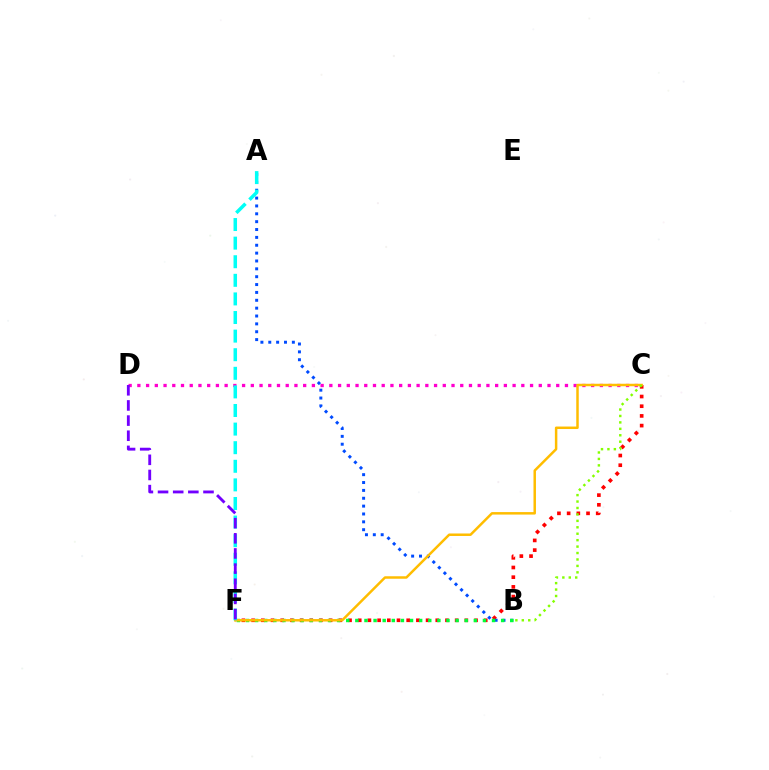{('C', 'D'): [{'color': '#ff00cf', 'line_style': 'dotted', 'thickness': 2.37}], ('C', 'F'): [{'color': '#ff0000', 'line_style': 'dotted', 'thickness': 2.63}, {'color': '#ffbd00', 'line_style': 'solid', 'thickness': 1.79}], ('A', 'B'): [{'color': '#004bff', 'line_style': 'dotted', 'thickness': 2.14}], ('B', 'F'): [{'color': '#00ff39', 'line_style': 'dotted', 'thickness': 2.48}], ('A', 'F'): [{'color': '#00fff6', 'line_style': 'dashed', 'thickness': 2.53}], ('D', 'F'): [{'color': '#7200ff', 'line_style': 'dashed', 'thickness': 2.06}], ('B', 'C'): [{'color': '#84ff00', 'line_style': 'dotted', 'thickness': 1.75}]}